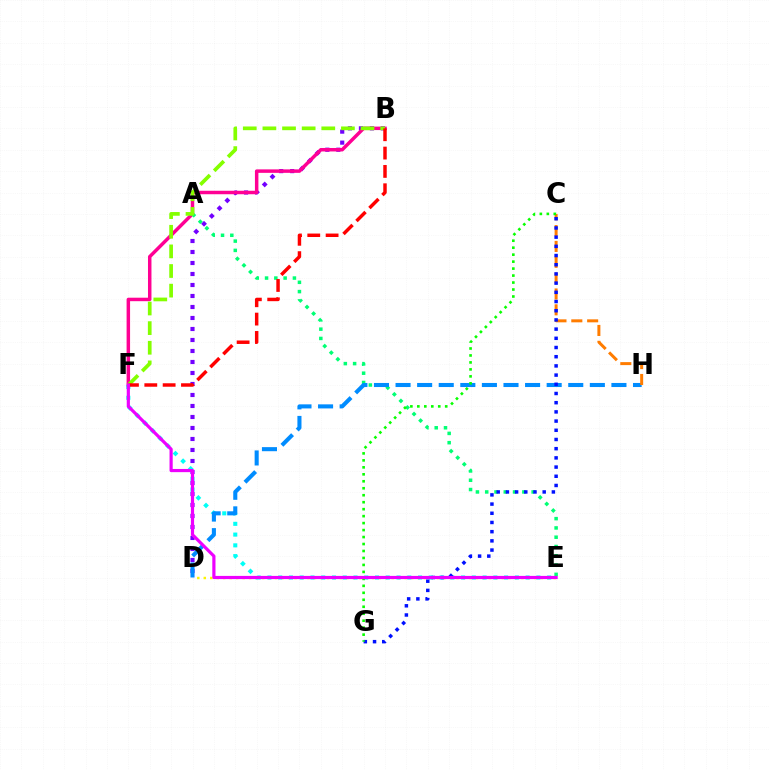{('B', 'D'): [{'color': '#7200ff', 'line_style': 'dotted', 'thickness': 2.99}], ('B', 'F'): [{'color': '#ff0094', 'line_style': 'solid', 'thickness': 2.5}, {'color': '#84ff00', 'line_style': 'dashed', 'thickness': 2.67}, {'color': '#ff0000', 'line_style': 'dashed', 'thickness': 2.49}], ('D', 'E'): [{'color': '#fcf500', 'line_style': 'dotted', 'thickness': 1.76}], ('A', 'E'): [{'color': '#00ff74', 'line_style': 'dotted', 'thickness': 2.52}], ('E', 'F'): [{'color': '#00fff6', 'line_style': 'dotted', 'thickness': 2.92}, {'color': '#ee00ff', 'line_style': 'solid', 'thickness': 2.29}], ('D', 'H'): [{'color': '#008cff', 'line_style': 'dashed', 'thickness': 2.93}], ('C', 'H'): [{'color': '#ff7c00', 'line_style': 'dashed', 'thickness': 2.15}], ('C', 'G'): [{'color': '#0010ff', 'line_style': 'dotted', 'thickness': 2.5}, {'color': '#08ff00', 'line_style': 'dotted', 'thickness': 1.89}]}